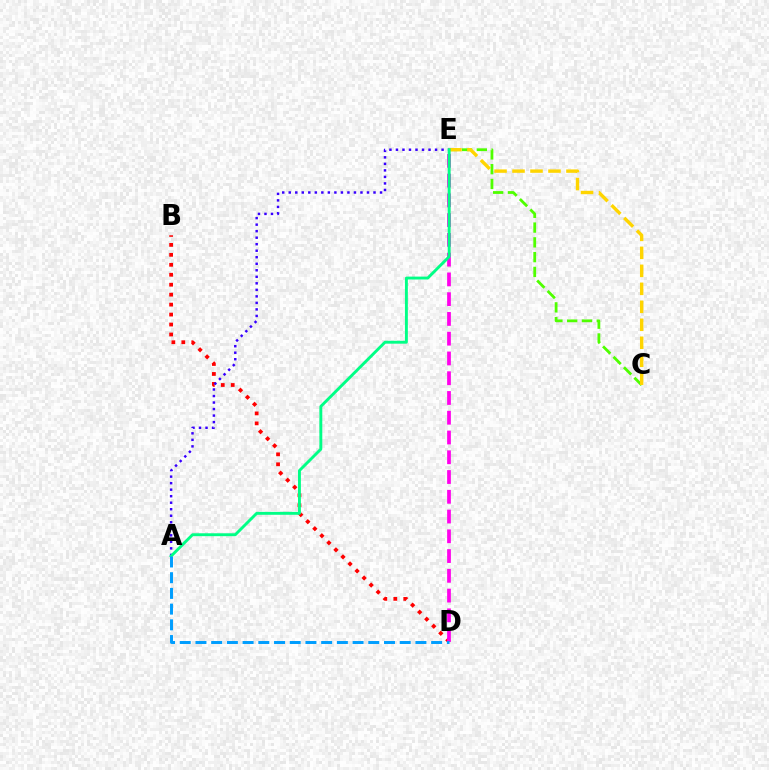{('C', 'E'): [{'color': '#4fff00', 'line_style': 'dashed', 'thickness': 2.01}, {'color': '#ffd500', 'line_style': 'dashed', 'thickness': 2.44}], ('B', 'D'): [{'color': '#ff0000', 'line_style': 'dotted', 'thickness': 2.71}], ('D', 'E'): [{'color': '#ff00ed', 'line_style': 'dashed', 'thickness': 2.68}], ('A', 'E'): [{'color': '#3700ff', 'line_style': 'dotted', 'thickness': 1.77}, {'color': '#00ff86', 'line_style': 'solid', 'thickness': 2.09}], ('A', 'D'): [{'color': '#009eff', 'line_style': 'dashed', 'thickness': 2.13}]}